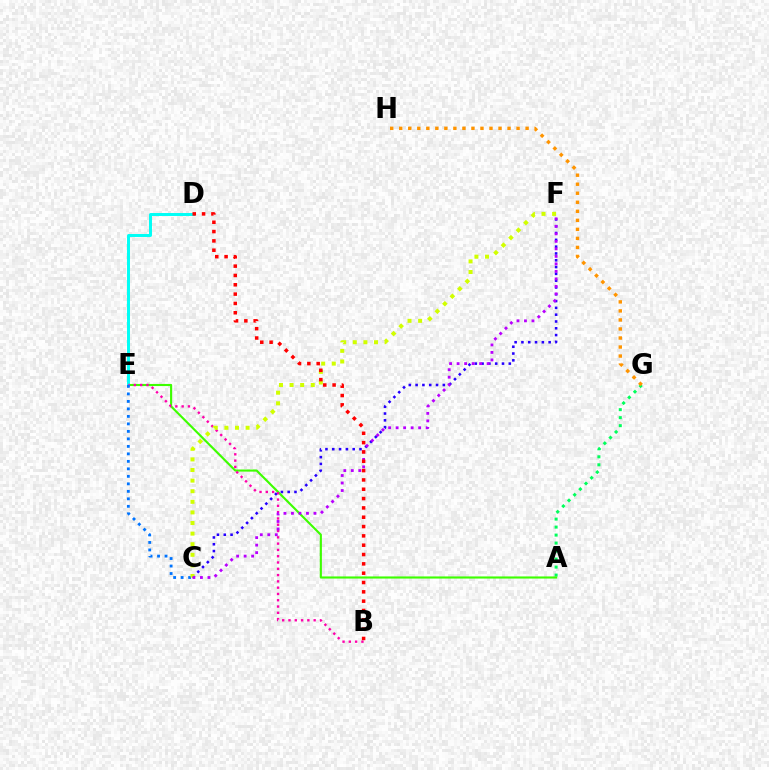{('C', 'F'): [{'color': '#2500ff', 'line_style': 'dotted', 'thickness': 1.85}, {'color': '#d1ff00', 'line_style': 'dotted', 'thickness': 2.88}, {'color': '#b900ff', 'line_style': 'dotted', 'thickness': 2.04}], ('A', 'G'): [{'color': '#00ff5c', 'line_style': 'dotted', 'thickness': 2.17}], ('A', 'E'): [{'color': '#3dff00', 'line_style': 'solid', 'thickness': 1.53}], ('G', 'H'): [{'color': '#ff9400', 'line_style': 'dotted', 'thickness': 2.45}], ('D', 'E'): [{'color': '#00fff6', 'line_style': 'solid', 'thickness': 2.13}], ('B', 'E'): [{'color': '#ff00ac', 'line_style': 'dotted', 'thickness': 1.71}], ('C', 'E'): [{'color': '#0074ff', 'line_style': 'dotted', 'thickness': 2.04}], ('B', 'D'): [{'color': '#ff0000', 'line_style': 'dotted', 'thickness': 2.53}]}